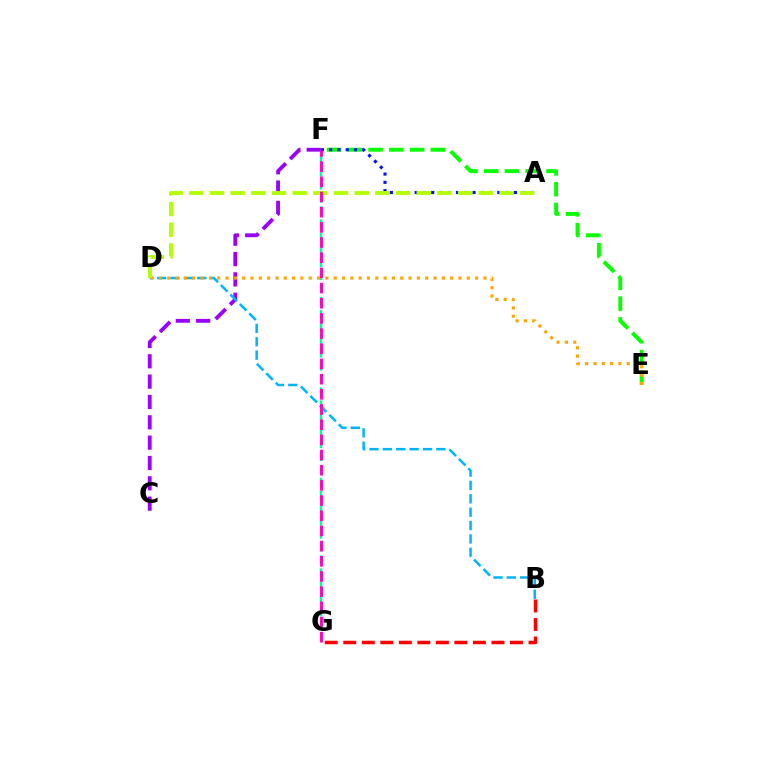{('E', 'F'): [{'color': '#08ff00', 'line_style': 'dashed', 'thickness': 2.82}], ('F', 'G'): [{'color': '#00ff9d', 'line_style': 'dashed', 'thickness': 1.76}, {'color': '#ff00bd', 'line_style': 'dashed', 'thickness': 2.06}], ('C', 'F'): [{'color': '#9b00ff', 'line_style': 'dashed', 'thickness': 2.76}], ('A', 'F'): [{'color': '#0010ff', 'line_style': 'dotted', 'thickness': 2.25}], ('B', 'D'): [{'color': '#00b5ff', 'line_style': 'dashed', 'thickness': 1.82}], ('D', 'E'): [{'color': '#ffa500', 'line_style': 'dotted', 'thickness': 2.26}], ('B', 'G'): [{'color': '#ff0000', 'line_style': 'dashed', 'thickness': 2.52}], ('A', 'D'): [{'color': '#b3ff00', 'line_style': 'dashed', 'thickness': 2.81}]}